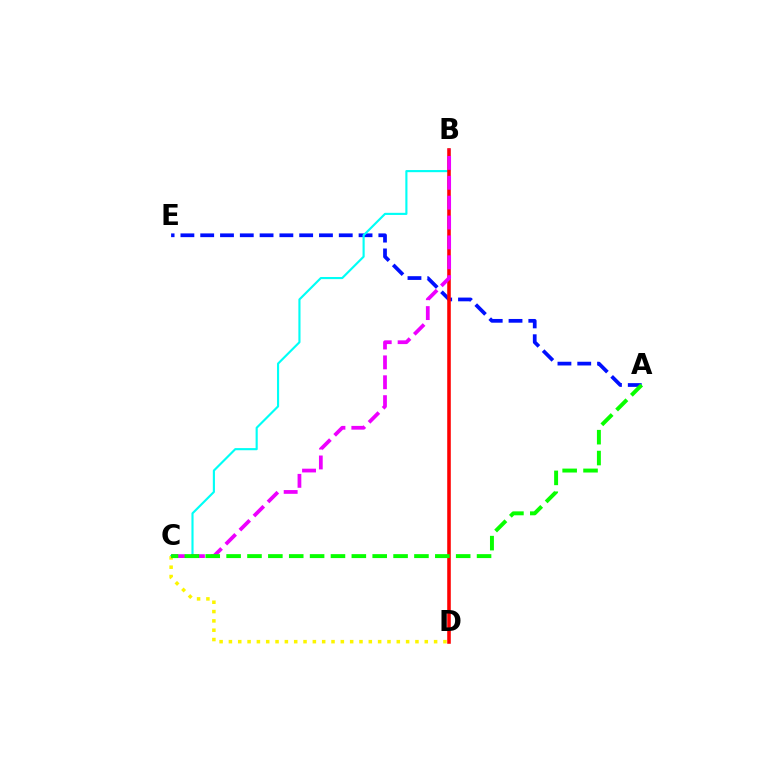{('A', 'E'): [{'color': '#0010ff', 'line_style': 'dashed', 'thickness': 2.69}], ('B', 'C'): [{'color': '#00fff6', 'line_style': 'solid', 'thickness': 1.54}, {'color': '#ee00ff', 'line_style': 'dashed', 'thickness': 2.7}], ('C', 'D'): [{'color': '#fcf500', 'line_style': 'dotted', 'thickness': 2.53}], ('B', 'D'): [{'color': '#ff0000', 'line_style': 'solid', 'thickness': 2.57}], ('A', 'C'): [{'color': '#08ff00', 'line_style': 'dashed', 'thickness': 2.84}]}